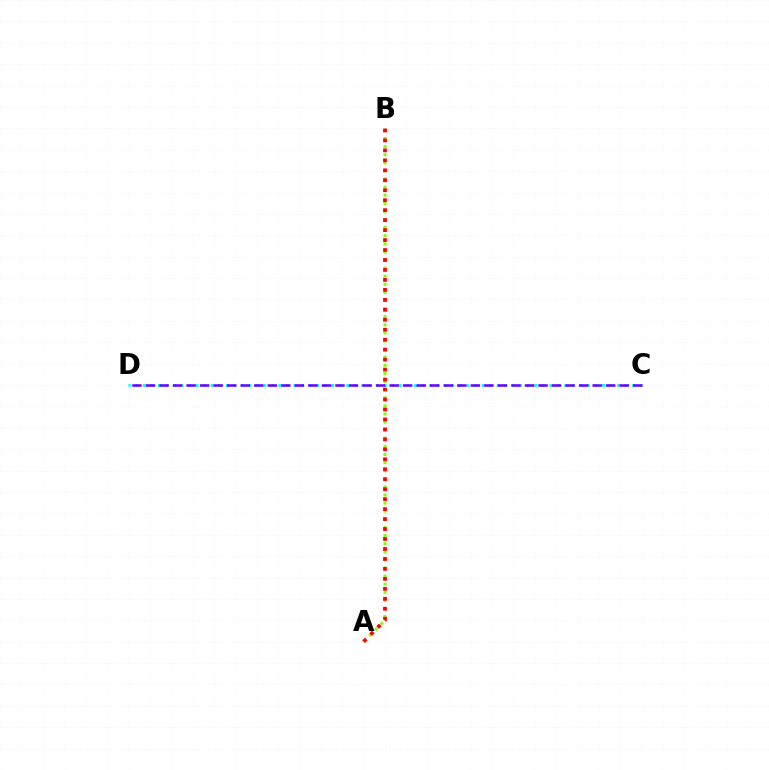{('A', 'B'): [{'color': '#84ff00', 'line_style': 'dotted', 'thickness': 2.2}, {'color': '#ff0000', 'line_style': 'dotted', 'thickness': 2.71}], ('C', 'D'): [{'color': '#00fff6', 'line_style': 'dotted', 'thickness': 2.04}, {'color': '#7200ff', 'line_style': 'dashed', 'thickness': 1.84}]}